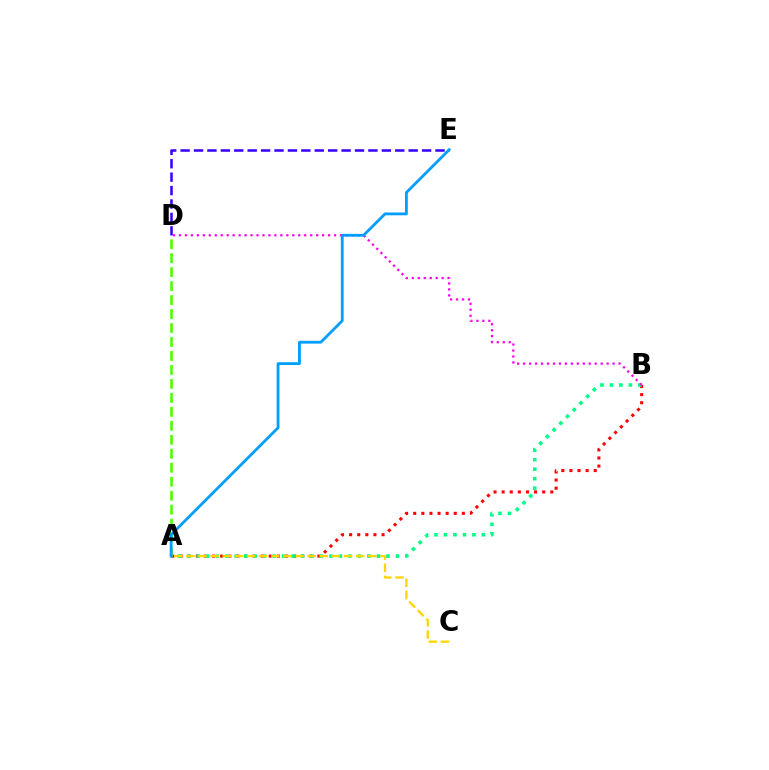{('A', 'B'): [{'color': '#ff0000', 'line_style': 'dotted', 'thickness': 2.2}, {'color': '#00ff86', 'line_style': 'dotted', 'thickness': 2.58}], ('A', 'D'): [{'color': '#4fff00', 'line_style': 'dashed', 'thickness': 1.9}], ('D', 'E'): [{'color': '#3700ff', 'line_style': 'dashed', 'thickness': 1.82}], ('B', 'D'): [{'color': '#ff00ed', 'line_style': 'dotted', 'thickness': 1.62}], ('A', 'C'): [{'color': '#ffd500', 'line_style': 'dashed', 'thickness': 1.65}], ('A', 'E'): [{'color': '#009eff', 'line_style': 'solid', 'thickness': 2.02}]}